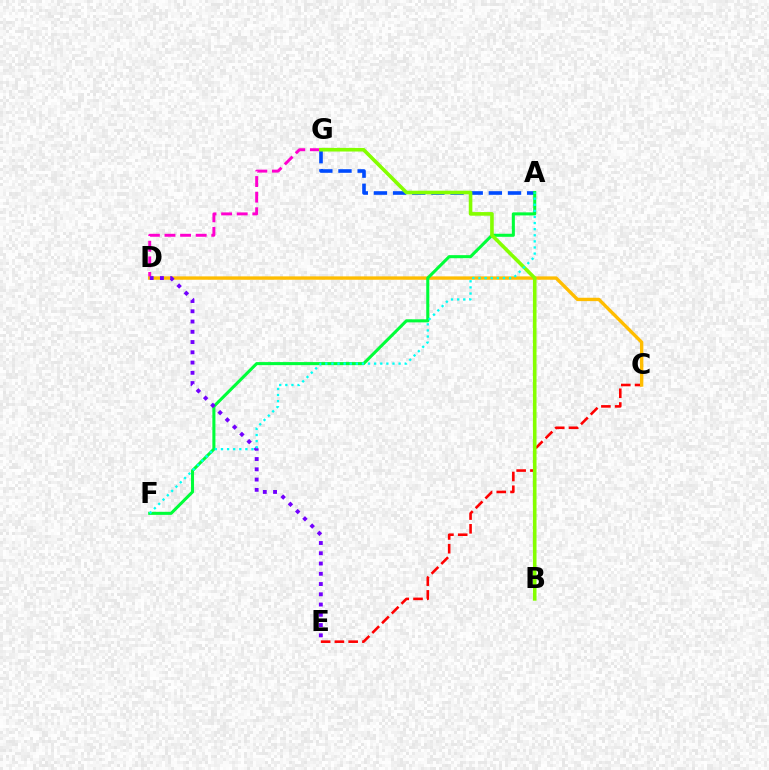{('D', 'G'): [{'color': '#ff00cf', 'line_style': 'dashed', 'thickness': 2.12}], ('C', 'E'): [{'color': '#ff0000', 'line_style': 'dashed', 'thickness': 1.87}], ('A', 'G'): [{'color': '#004bff', 'line_style': 'dashed', 'thickness': 2.6}], ('C', 'D'): [{'color': '#ffbd00', 'line_style': 'solid', 'thickness': 2.42}], ('A', 'F'): [{'color': '#00ff39', 'line_style': 'solid', 'thickness': 2.2}, {'color': '#00fff6', 'line_style': 'dotted', 'thickness': 1.66}], ('D', 'E'): [{'color': '#7200ff', 'line_style': 'dotted', 'thickness': 2.79}], ('B', 'G'): [{'color': '#84ff00', 'line_style': 'solid', 'thickness': 2.6}]}